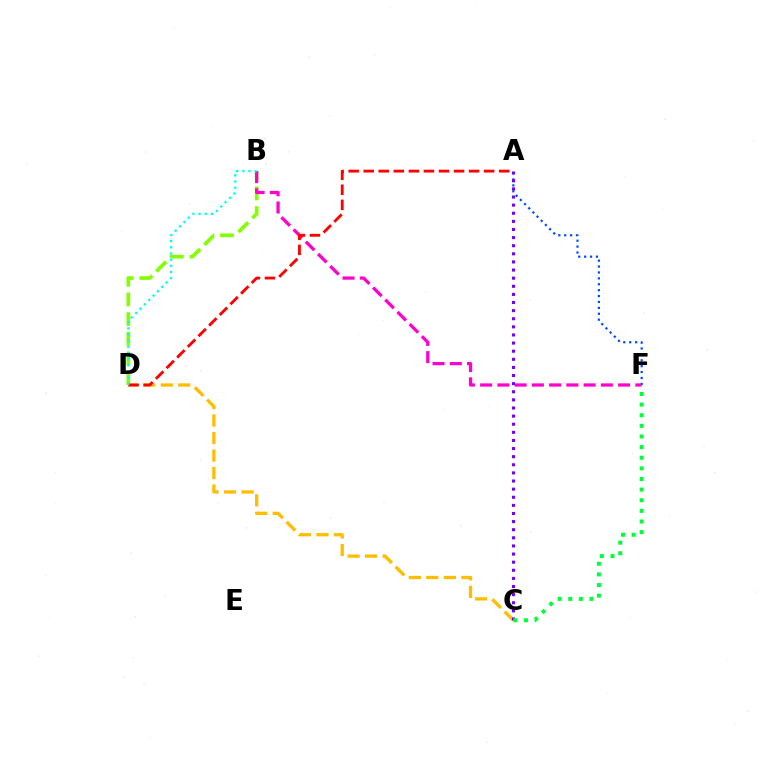{('C', 'D'): [{'color': '#ffbd00', 'line_style': 'dashed', 'thickness': 2.38}], ('B', 'D'): [{'color': '#84ff00', 'line_style': 'dashed', 'thickness': 2.67}, {'color': '#00fff6', 'line_style': 'dotted', 'thickness': 1.68}], ('A', 'F'): [{'color': '#004bff', 'line_style': 'dotted', 'thickness': 1.6}], ('B', 'F'): [{'color': '#ff00cf', 'line_style': 'dashed', 'thickness': 2.34}], ('A', 'C'): [{'color': '#7200ff', 'line_style': 'dotted', 'thickness': 2.2}], ('A', 'D'): [{'color': '#ff0000', 'line_style': 'dashed', 'thickness': 2.05}], ('C', 'F'): [{'color': '#00ff39', 'line_style': 'dotted', 'thickness': 2.89}]}